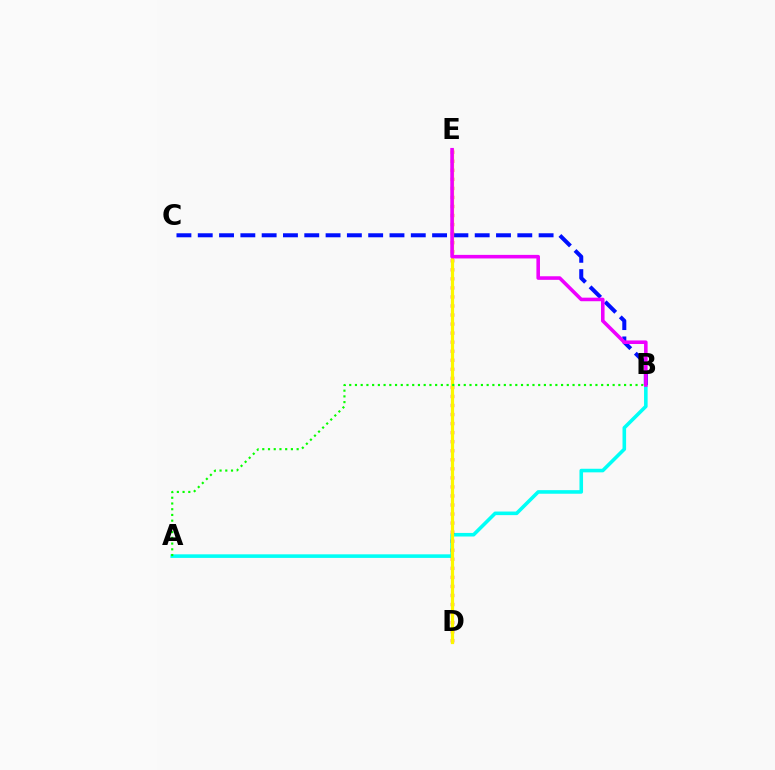{('A', 'B'): [{'color': '#00fff6', 'line_style': 'solid', 'thickness': 2.58}, {'color': '#08ff00', 'line_style': 'dotted', 'thickness': 1.56}], ('B', 'C'): [{'color': '#0010ff', 'line_style': 'dashed', 'thickness': 2.89}], ('D', 'E'): [{'color': '#ff0000', 'line_style': 'dotted', 'thickness': 2.46}, {'color': '#fcf500', 'line_style': 'solid', 'thickness': 2.31}], ('B', 'E'): [{'color': '#ee00ff', 'line_style': 'solid', 'thickness': 2.57}]}